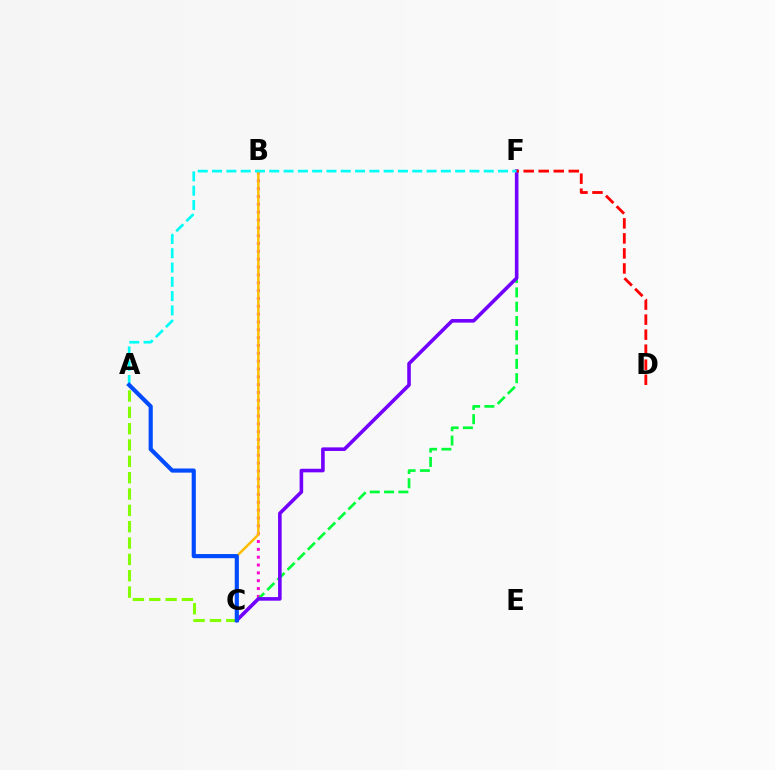{('B', 'C'): [{'color': '#ff00cf', 'line_style': 'dotted', 'thickness': 2.13}, {'color': '#ffbd00', 'line_style': 'solid', 'thickness': 1.79}], ('C', 'F'): [{'color': '#00ff39', 'line_style': 'dashed', 'thickness': 1.94}, {'color': '#7200ff', 'line_style': 'solid', 'thickness': 2.58}], ('A', 'C'): [{'color': '#84ff00', 'line_style': 'dashed', 'thickness': 2.22}, {'color': '#004bff', 'line_style': 'solid', 'thickness': 2.98}], ('A', 'F'): [{'color': '#00fff6', 'line_style': 'dashed', 'thickness': 1.94}], ('D', 'F'): [{'color': '#ff0000', 'line_style': 'dashed', 'thickness': 2.04}]}